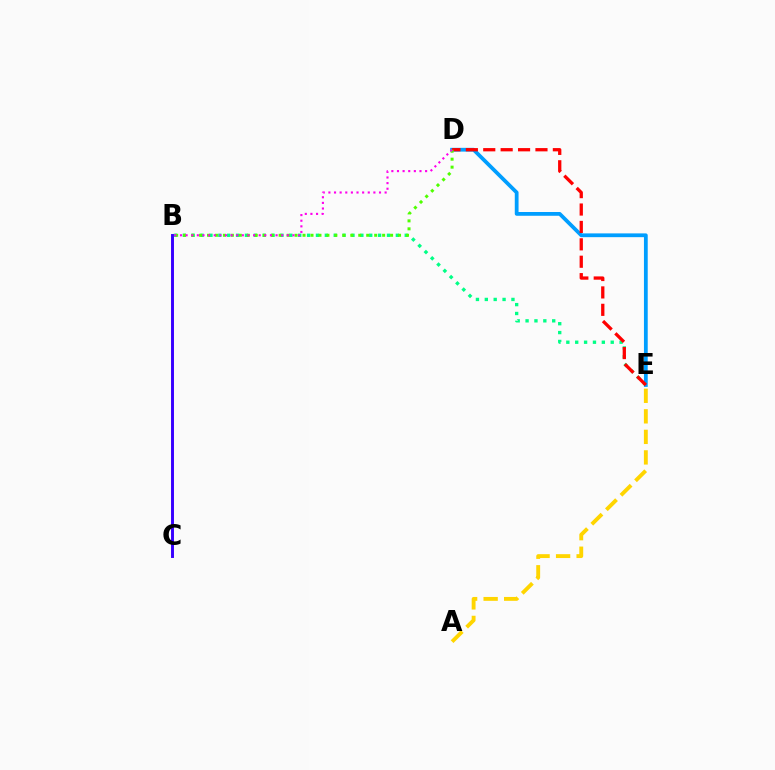{('B', 'E'): [{'color': '#00ff86', 'line_style': 'dotted', 'thickness': 2.41}], ('D', 'E'): [{'color': '#009eff', 'line_style': 'solid', 'thickness': 2.72}, {'color': '#ff0000', 'line_style': 'dashed', 'thickness': 2.36}], ('B', 'D'): [{'color': '#4fff00', 'line_style': 'dotted', 'thickness': 2.16}, {'color': '#ff00ed', 'line_style': 'dotted', 'thickness': 1.53}], ('A', 'E'): [{'color': '#ffd500', 'line_style': 'dashed', 'thickness': 2.79}], ('B', 'C'): [{'color': '#3700ff', 'line_style': 'solid', 'thickness': 2.11}]}